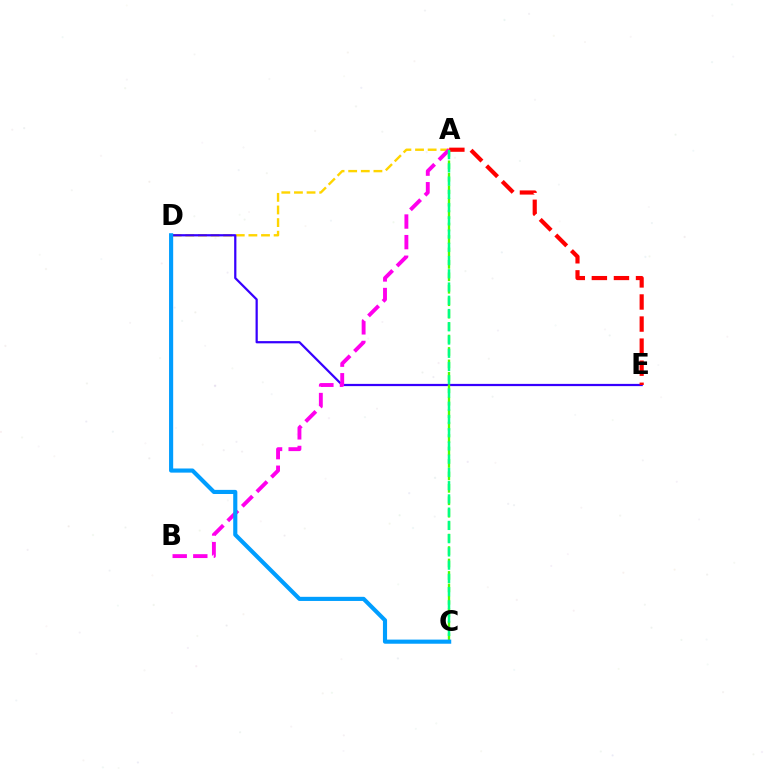{('A', 'D'): [{'color': '#ffd500', 'line_style': 'dashed', 'thickness': 1.71}], ('D', 'E'): [{'color': '#3700ff', 'line_style': 'solid', 'thickness': 1.61}], ('A', 'E'): [{'color': '#ff0000', 'line_style': 'dashed', 'thickness': 3.0}], ('A', 'C'): [{'color': '#4fff00', 'line_style': 'dashed', 'thickness': 1.69}, {'color': '#00ff86', 'line_style': 'dashed', 'thickness': 1.8}], ('A', 'B'): [{'color': '#ff00ed', 'line_style': 'dashed', 'thickness': 2.8}], ('C', 'D'): [{'color': '#009eff', 'line_style': 'solid', 'thickness': 2.97}]}